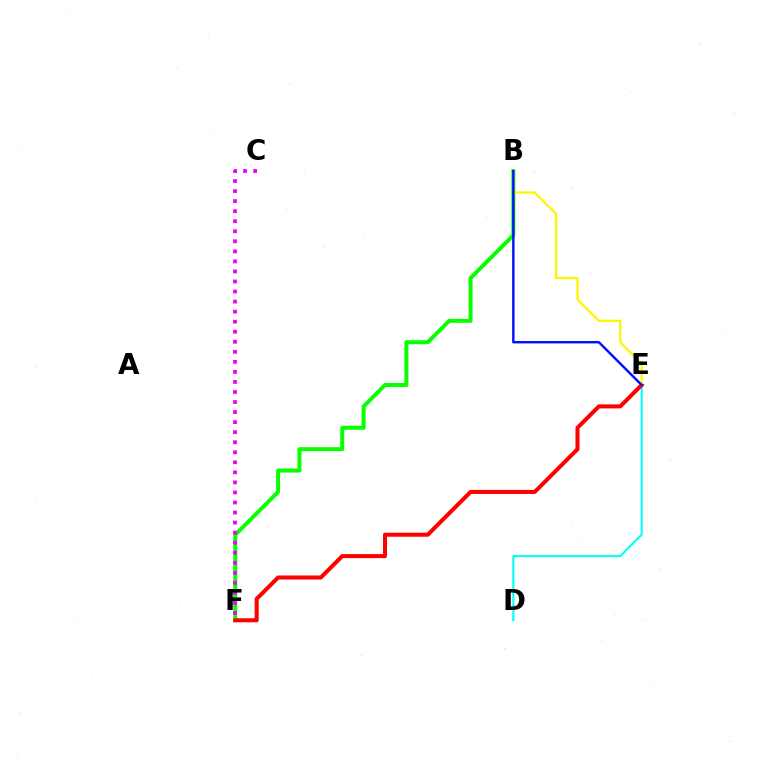{('B', 'F'): [{'color': '#08ff00', 'line_style': 'solid', 'thickness': 2.86}], ('C', 'F'): [{'color': '#ee00ff', 'line_style': 'dotted', 'thickness': 2.73}], ('D', 'E'): [{'color': '#00fff6', 'line_style': 'solid', 'thickness': 1.5}], ('E', 'F'): [{'color': '#ff0000', 'line_style': 'solid', 'thickness': 2.91}], ('B', 'E'): [{'color': '#fcf500', 'line_style': 'solid', 'thickness': 1.6}, {'color': '#0010ff', 'line_style': 'solid', 'thickness': 1.74}]}